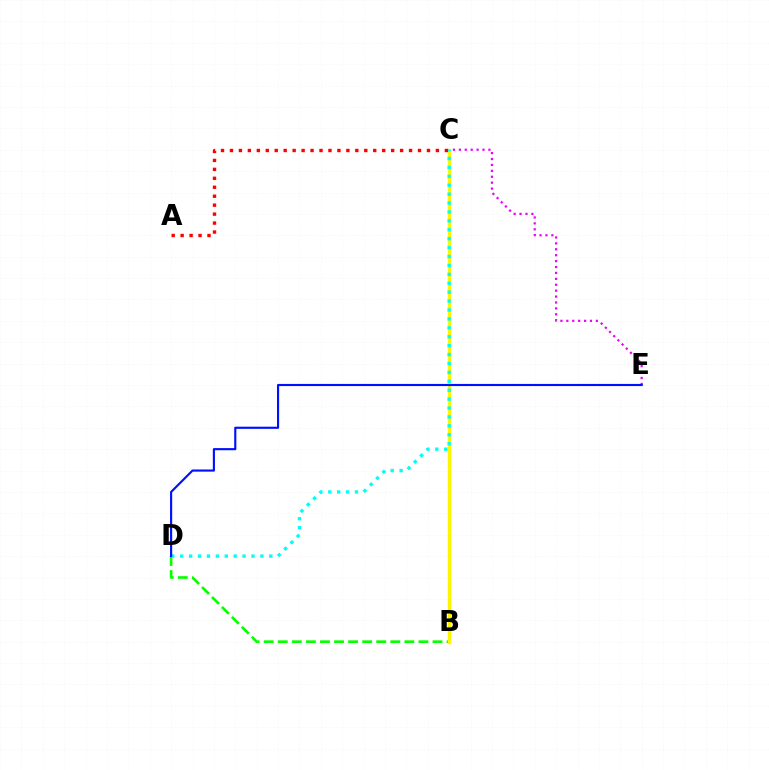{('C', 'E'): [{'color': '#ee00ff', 'line_style': 'dotted', 'thickness': 1.61}], ('B', 'D'): [{'color': '#08ff00', 'line_style': 'dashed', 'thickness': 1.91}], ('B', 'C'): [{'color': '#fcf500', 'line_style': 'solid', 'thickness': 2.45}], ('C', 'D'): [{'color': '#00fff6', 'line_style': 'dotted', 'thickness': 2.42}], ('D', 'E'): [{'color': '#0010ff', 'line_style': 'solid', 'thickness': 1.55}], ('A', 'C'): [{'color': '#ff0000', 'line_style': 'dotted', 'thickness': 2.43}]}